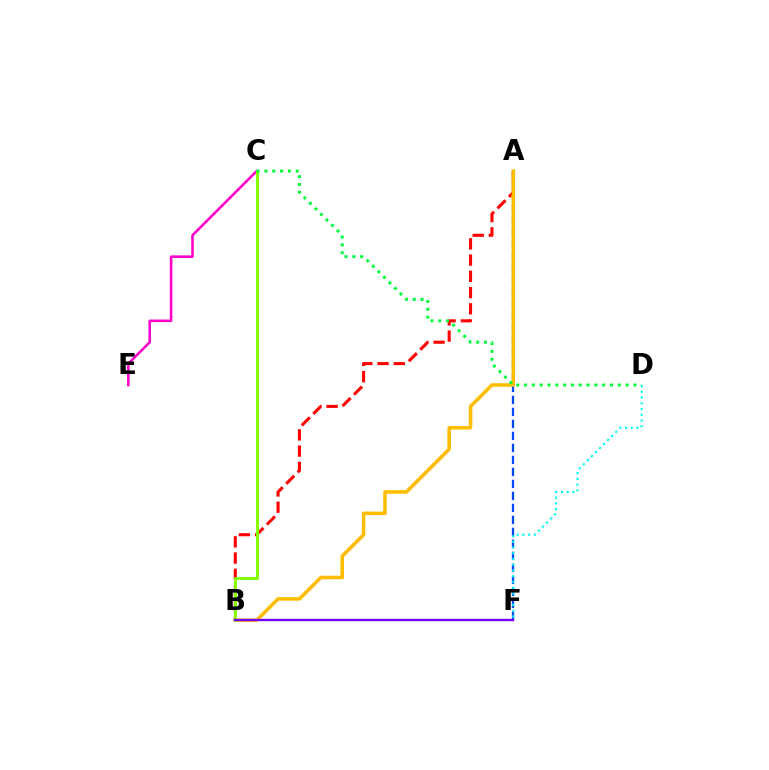{('A', 'F'): [{'color': '#004bff', 'line_style': 'dashed', 'thickness': 1.63}], ('A', 'B'): [{'color': '#ff0000', 'line_style': 'dashed', 'thickness': 2.2}, {'color': '#ffbd00', 'line_style': 'solid', 'thickness': 2.54}], ('C', 'E'): [{'color': '#ff00cf', 'line_style': 'solid', 'thickness': 1.85}], ('D', 'F'): [{'color': '#00fff6', 'line_style': 'dotted', 'thickness': 1.56}], ('B', 'C'): [{'color': '#84ff00', 'line_style': 'solid', 'thickness': 2.1}], ('B', 'F'): [{'color': '#7200ff', 'line_style': 'solid', 'thickness': 1.71}], ('C', 'D'): [{'color': '#00ff39', 'line_style': 'dotted', 'thickness': 2.12}]}